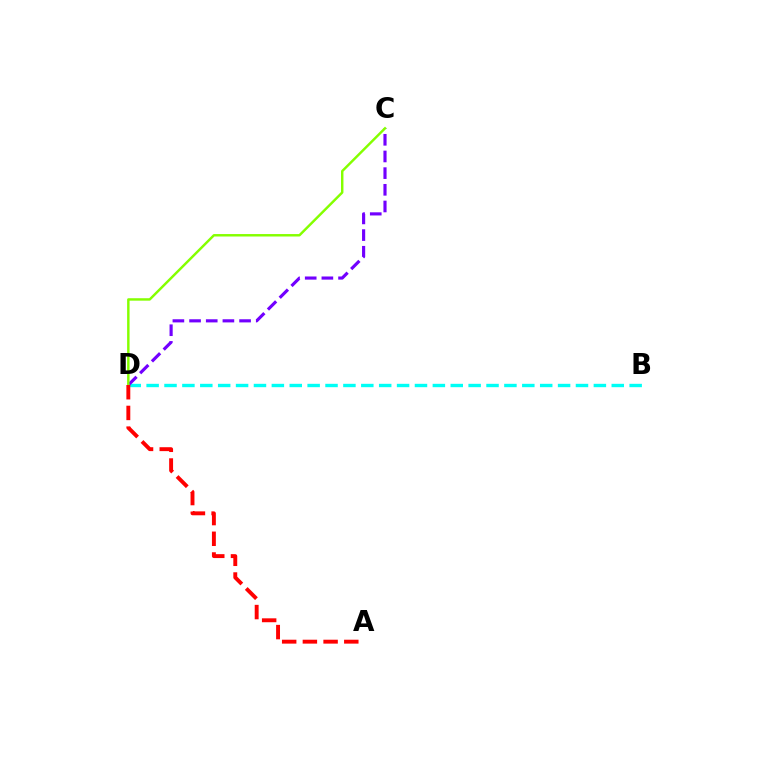{('B', 'D'): [{'color': '#00fff6', 'line_style': 'dashed', 'thickness': 2.43}], ('C', 'D'): [{'color': '#7200ff', 'line_style': 'dashed', 'thickness': 2.26}, {'color': '#84ff00', 'line_style': 'solid', 'thickness': 1.76}], ('A', 'D'): [{'color': '#ff0000', 'line_style': 'dashed', 'thickness': 2.81}]}